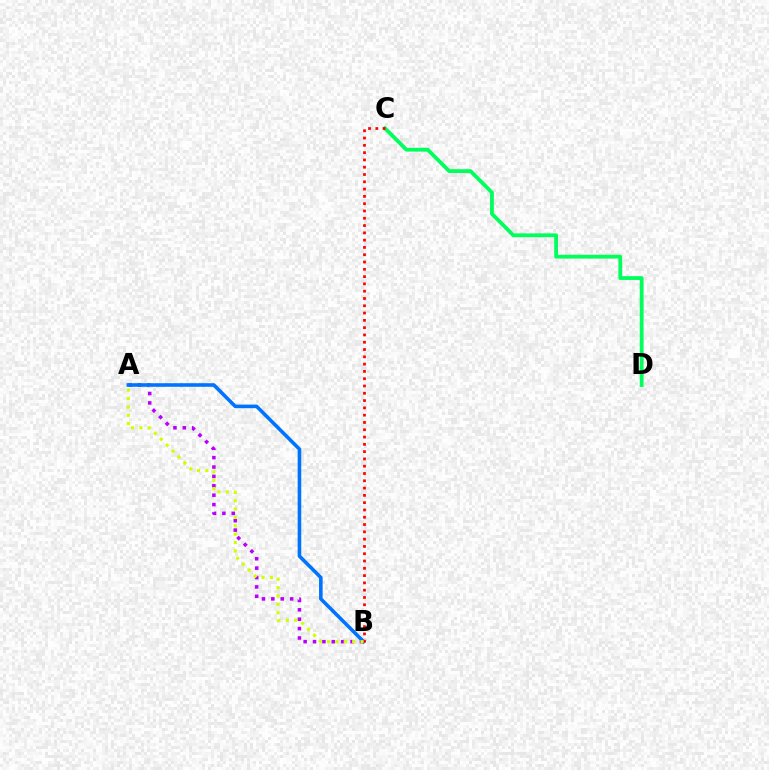{('C', 'D'): [{'color': '#00ff5c', 'line_style': 'solid', 'thickness': 2.73}], ('A', 'B'): [{'color': '#b900ff', 'line_style': 'dotted', 'thickness': 2.55}, {'color': '#0074ff', 'line_style': 'solid', 'thickness': 2.58}, {'color': '#d1ff00', 'line_style': 'dotted', 'thickness': 2.27}], ('B', 'C'): [{'color': '#ff0000', 'line_style': 'dotted', 'thickness': 1.98}]}